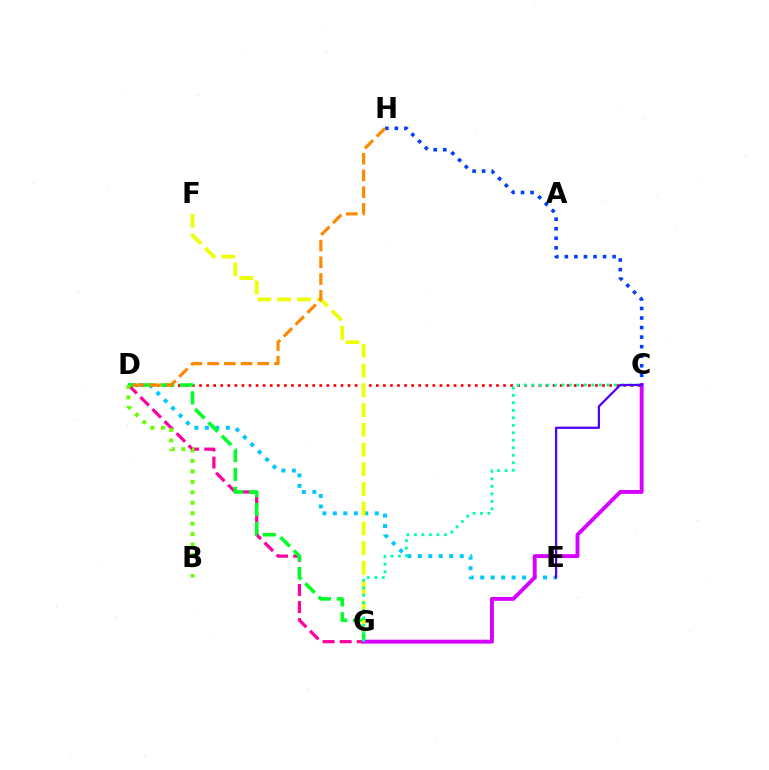{('C', 'H'): [{'color': '#003fff', 'line_style': 'dotted', 'thickness': 2.59}], ('D', 'E'): [{'color': '#00c7ff', 'line_style': 'dotted', 'thickness': 2.85}], ('D', 'G'): [{'color': '#ff00a0', 'line_style': 'dashed', 'thickness': 2.32}, {'color': '#00ff27', 'line_style': 'dashed', 'thickness': 2.56}], ('C', 'D'): [{'color': '#ff0000', 'line_style': 'dotted', 'thickness': 1.92}], ('F', 'G'): [{'color': '#eeff00', 'line_style': 'dashed', 'thickness': 2.68}], ('D', 'H'): [{'color': '#ff8800', 'line_style': 'dashed', 'thickness': 2.27}], ('C', 'G'): [{'color': '#d600ff', 'line_style': 'solid', 'thickness': 2.8}, {'color': '#00ffaf', 'line_style': 'dotted', 'thickness': 2.04}], ('B', 'D'): [{'color': '#66ff00', 'line_style': 'dotted', 'thickness': 2.84}], ('C', 'E'): [{'color': '#4f00ff', 'line_style': 'solid', 'thickness': 1.61}]}